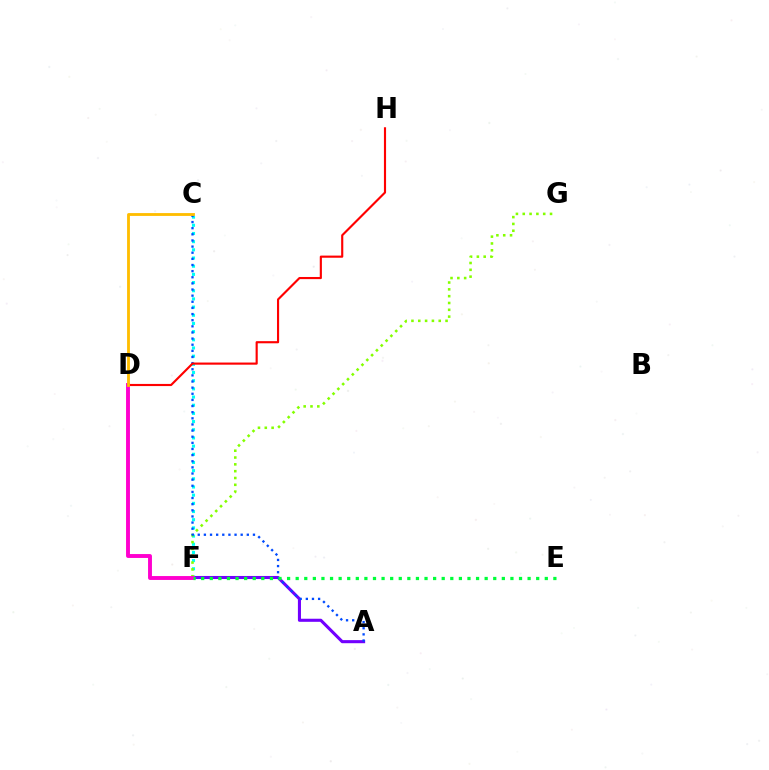{('C', 'F'): [{'color': '#00fff6', 'line_style': 'dotted', 'thickness': 2.22}], ('A', 'F'): [{'color': '#7200ff', 'line_style': 'solid', 'thickness': 2.22}], ('F', 'G'): [{'color': '#84ff00', 'line_style': 'dotted', 'thickness': 1.85}], ('D', 'F'): [{'color': '#ff00cf', 'line_style': 'solid', 'thickness': 2.81}], ('A', 'C'): [{'color': '#004bff', 'line_style': 'dotted', 'thickness': 1.67}], ('D', 'H'): [{'color': '#ff0000', 'line_style': 'solid', 'thickness': 1.54}], ('E', 'F'): [{'color': '#00ff39', 'line_style': 'dotted', 'thickness': 2.33}], ('C', 'D'): [{'color': '#ffbd00', 'line_style': 'solid', 'thickness': 2.04}]}